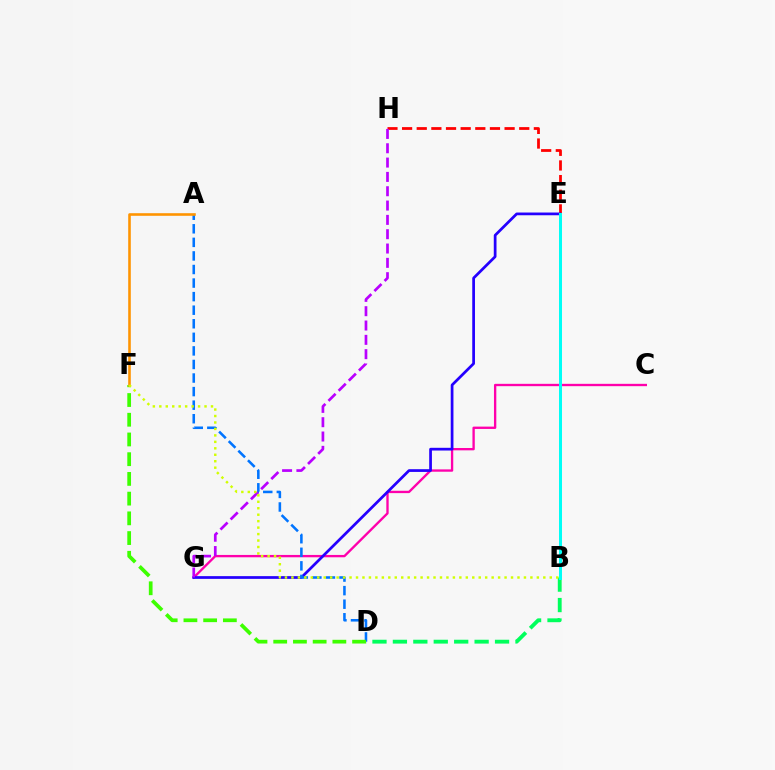{('E', 'H'): [{'color': '#ff0000', 'line_style': 'dashed', 'thickness': 1.99}], ('C', 'G'): [{'color': '#ff00ac', 'line_style': 'solid', 'thickness': 1.69}], ('E', 'G'): [{'color': '#2500ff', 'line_style': 'solid', 'thickness': 1.96}], ('B', 'D'): [{'color': '#00ff5c', 'line_style': 'dashed', 'thickness': 2.78}], ('A', 'D'): [{'color': '#0074ff', 'line_style': 'dashed', 'thickness': 1.84}], ('D', 'F'): [{'color': '#3dff00', 'line_style': 'dashed', 'thickness': 2.68}], ('A', 'F'): [{'color': '#ff9400', 'line_style': 'solid', 'thickness': 1.87}], ('G', 'H'): [{'color': '#b900ff', 'line_style': 'dashed', 'thickness': 1.95}], ('B', 'F'): [{'color': '#d1ff00', 'line_style': 'dotted', 'thickness': 1.75}], ('B', 'E'): [{'color': '#00fff6', 'line_style': 'solid', 'thickness': 2.15}]}